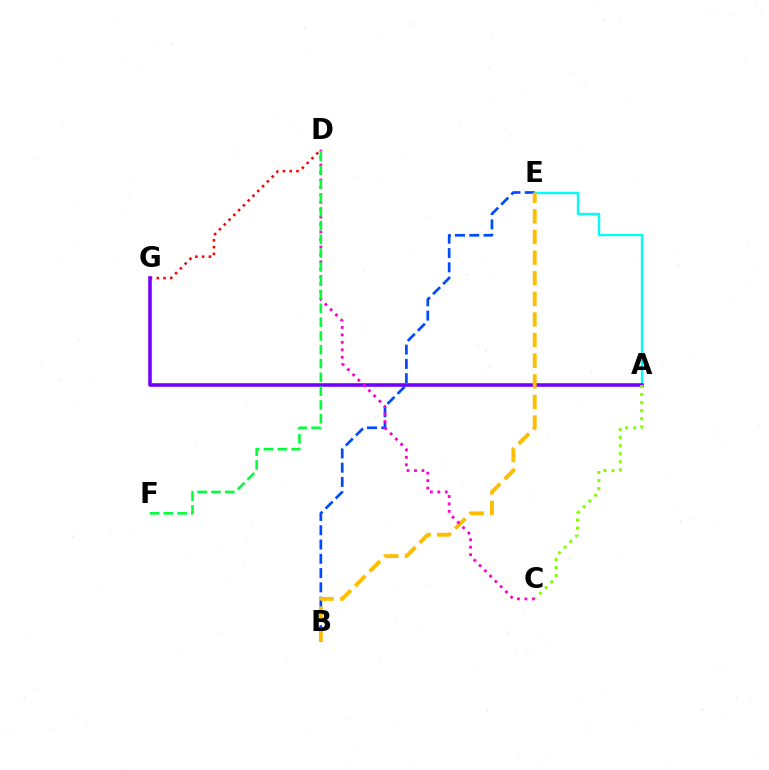{('A', 'E'): [{'color': '#00fff6', 'line_style': 'solid', 'thickness': 1.71}], ('D', 'G'): [{'color': '#ff0000', 'line_style': 'dotted', 'thickness': 1.84}], ('A', 'G'): [{'color': '#7200ff', 'line_style': 'solid', 'thickness': 2.58}], ('B', 'E'): [{'color': '#004bff', 'line_style': 'dashed', 'thickness': 1.94}, {'color': '#ffbd00', 'line_style': 'dashed', 'thickness': 2.8}], ('A', 'C'): [{'color': '#84ff00', 'line_style': 'dotted', 'thickness': 2.19}], ('C', 'D'): [{'color': '#ff00cf', 'line_style': 'dotted', 'thickness': 2.02}], ('D', 'F'): [{'color': '#00ff39', 'line_style': 'dashed', 'thickness': 1.87}]}